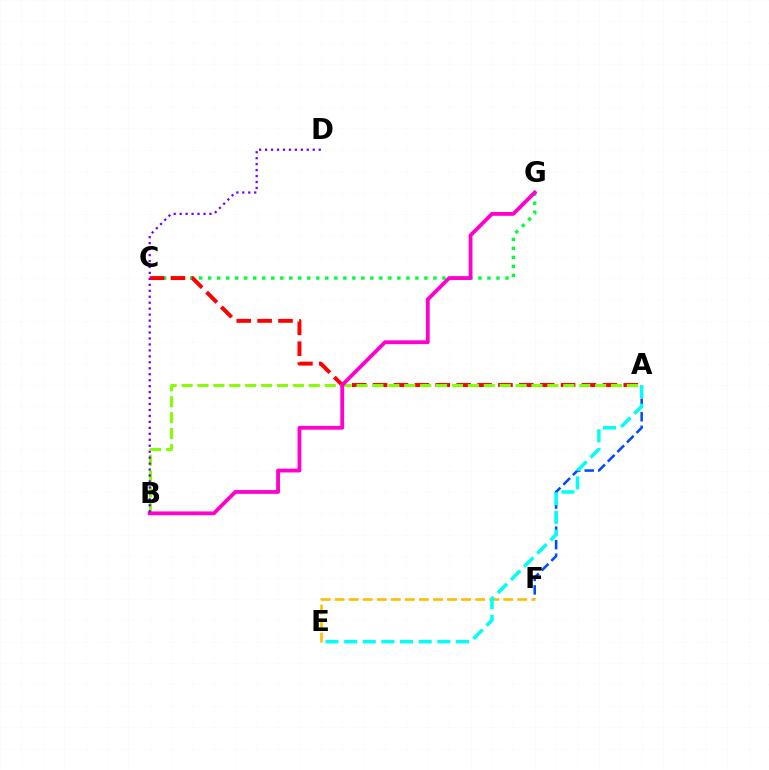{('C', 'G'): [{'color': '#00ff39', 'line_style': 'dotted', 'thickness': 2.45}], ('E', 'F'): [{'color': '#ffbd00', 'line_style': 'dashed', 'thickness': 1.91}], ('A', 'F'): [{'color': '#004bff', 'line_style': 'dashed', 'thickness': 1.84}], ('A', 'E'): [{'color': '#00fff6', 'line_style': 'dashed', 'thickness': 2.53}], ('A', 'C'): [{'color': '#ff0000', 'line_style': 'dashed', 'thickness': 2.84}], ('A', 'B'): [{'color': '#84ff00', 'line_style': 'dashed', 'thickness': 2.16}], ('B', 'G'): [{'color': '#ff00cf', 'line_style': 'solid', 'thickness': 2.75}], ('B', 'D'): [{'color': '#7200ff', 'line_style': 'dotted', 'thickness': 1.62}]}